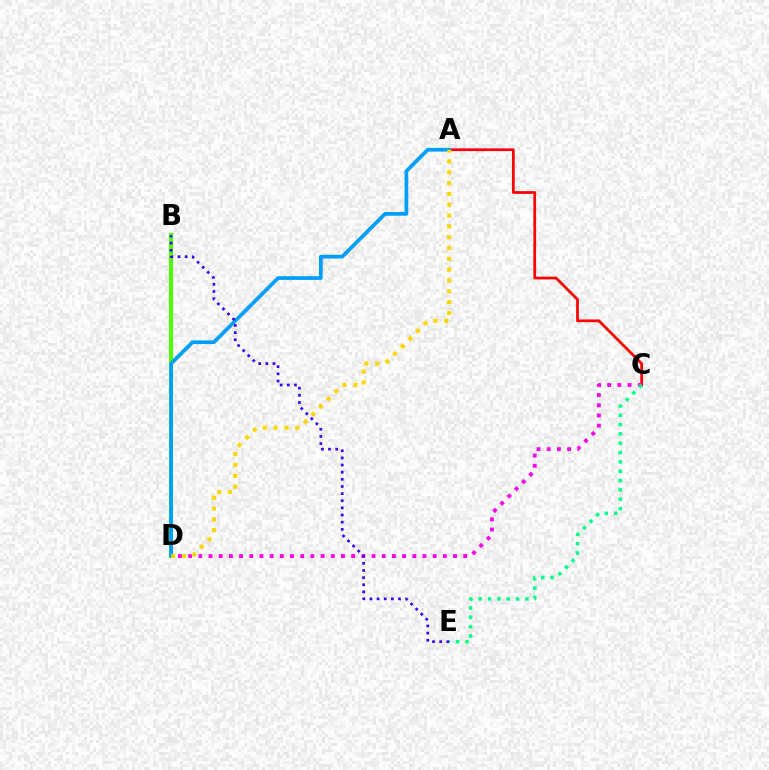{('A', 'C'): [{'color': '#ff0000', 'line_style': 'solid', 'thickness': 1.98}], ('B', 'D'): [{'color': '#4fff00', 'line_style': 'solid', 'thickness': 2.92}], ('C', 'D'): [{'color': '#ff00ed', 'line_style': 'dotted', 'thickness': 2.77}], ('A', 'D'): [{'color': '#009eff', 'line_style': 'solid', 'thickness': 2.68}, {'color': '#ffd500', 'line_style': 'dotted', 'thickness': 2.94}], ('C', 'E'): [{'color': '#00ff86', 'line_style': 'dotted', 'thickness': 2.54}], ('B', 'E'): [{'color': '#3700ff', 'line_style': 'dotted', 'thickness': 1.94}]}